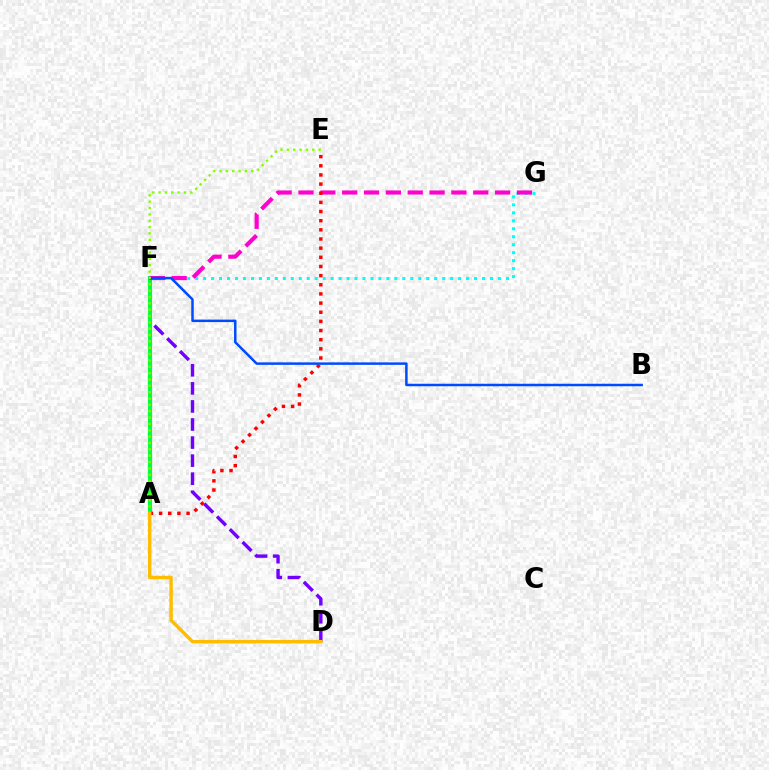{('D', 'F'): [{'color': '#7200ff', 'line_style': 'dashed', 'thickness': 2.45}], ('A', 'F'): [{'color': '#00ff39', 'line_style': 'solid', 'thickness': 2.96}], ('F', 'G'): [{'color': '#00fff6', 'line_style': 'dotted', 'thickness': 2.17}, {'color': '#ff00cf', 'line_style': 'dashed', 'thickness': 2.97}], ('A', 'E'): [{'color': '#ff0000', 'line_style': 'dotted', 'thickness': 2.49}, {'color': '#84ff00', 'line_style': 'dotted', 'thickness': 1.73}], ('B', 'F'): [{'color': '#004bff', 'line_style': 'solid', 'thickness': 1.79}], ('A', 'D'): [{'color': '#ffbd00', 'line_style': 'solid', 'thickness': 2.48}]}